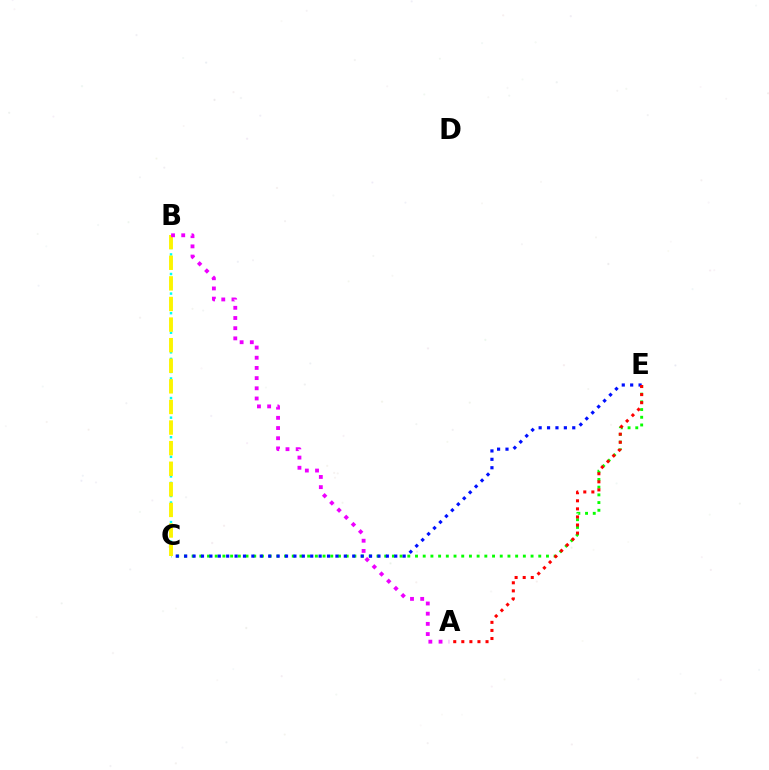{('B', 'C'): [{'color': '#00fff6', 'line_style': 'dotted', 'thickness': 1.77}, {'color': '#fcf500', 'line_style': 'dashed', 'thickness': 2.8}], ('C', 'E'): [{'color': '#08ff00', 'line_style': 'dotted', 'thickness': 2.09}, {'color': '#0010ff', 'line_style': 'dotted', 'thickness': 2.28}], ('A', 'B'): [{'color': '#ee00ff', 'line_style': 'dotted', 'thickness': 2.77}], ('A', 'E'): [{'color': '#ff0000', 'line_style': 'dotted', 'thickness': 2.19}]}